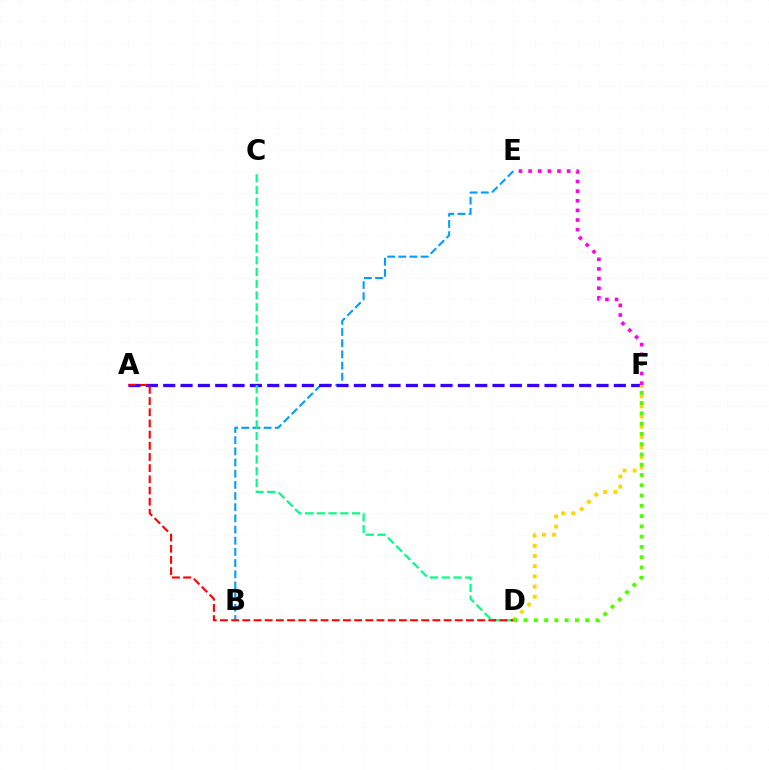{('B', 'E'): [{'color': '#009eff', 'line_style': 'dashed', 'thickness': 1.52}], ('A', 'F'): [{'color': '#3700ff', 'line_style': 'dashed', 'thickness': 2.35}], ('C', 'D'): [{'color': '#00ff86', 'line_style': 'dashed', 'thickness': 1.59}], ('D', 'F'): [{'color': '#ffd500', 'line_style': 'dotted', 'thickness': 2.76}, {'color': '#4fff00', 'line_style': 'dotted', 'thickness': 2.79}], ('E', 'F'): [{'color': '#ff00ed', 'line_style': 'dotted', 'thickness': 2.62}], ('A', 'D'): [{'color': '#ff0000', 'line_style': 'dashed', 'thickness': 1.52}]}